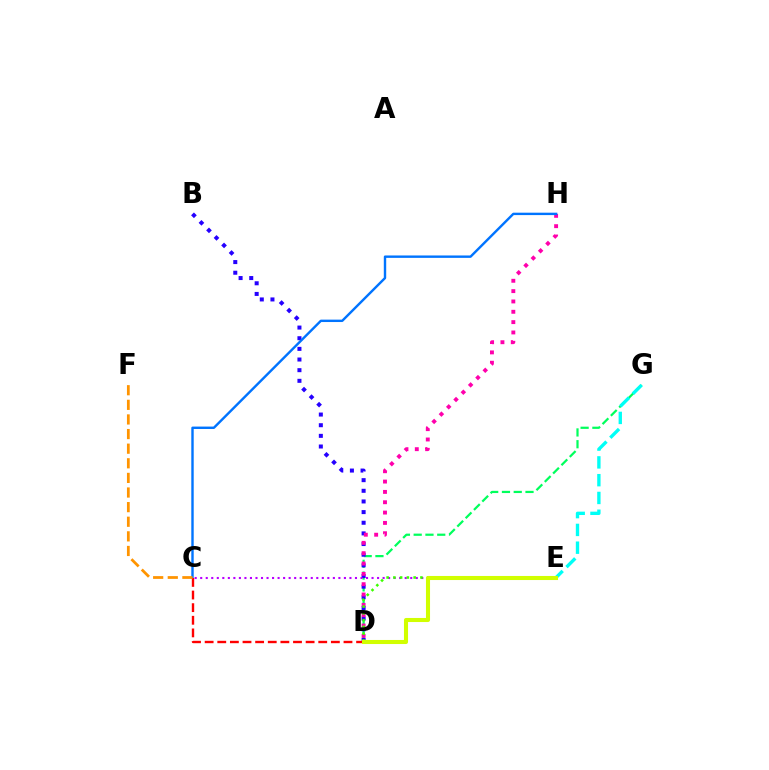{('D', 'G'): [{'color': '#00ff5c', 'line_style': 'dashed', 'thickness': 1.6}], ('B', 'D'): [{'color': '#2500ff', 'line_style': 'dotted', 'thickness': 2.89}], ('D', 'H'): [{'color': '#ff00ac', 'line_style': 'dotted', 'thickness': 2.81}], ('C', 'H'): [{'color': '#0074ff', 'line_style': 'solid', 'thickness': 1.73}], ('E', 'G'): [{'color': '#00fff6', 'line_style': 'dashed', 'thickness': 2.42}], ('C', 'E'): [{'color': '#b900ff', 'line_style': 'dotted', 'thickness': 1.5}], ('C', 'D'): [{'color': '#ff0000', 'line_style': 'dashed', 'thickness': 1.71}], ('C', 'F'): [{'color': '#ff9400', 'line_style': 'dashed', 'thickness': 1.99}], ('D', 'E'): [{'color': '#3dff00', 'line_style': 'dotted', 'thickness': 1.84}, {'color': '#d1ff00', 'line_style': 'solid', 'thickness': 2.93}]}